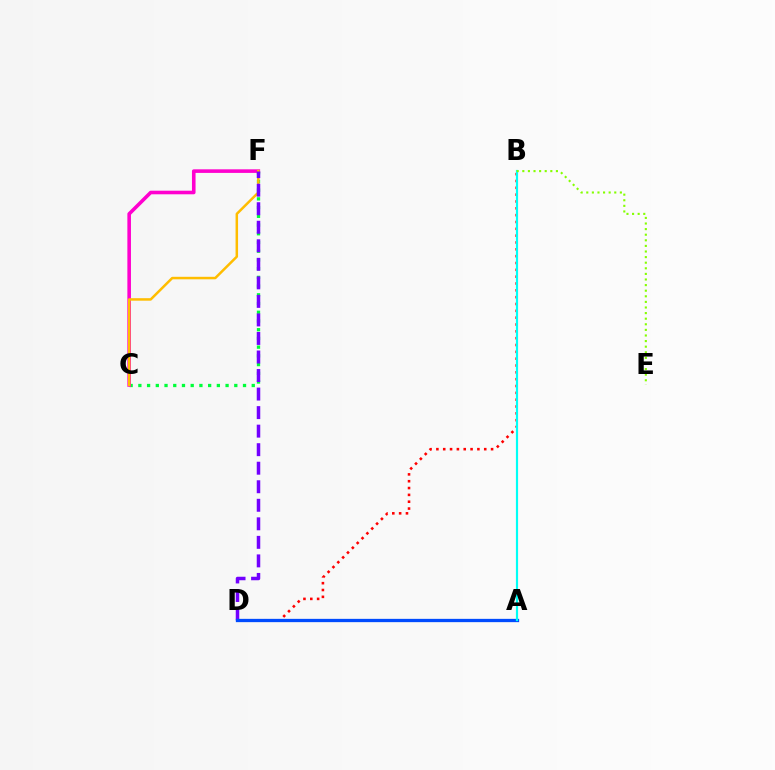{('C', 'F'): [{'color': '#00ff39', 'line_style': 'dotted', 'thickness': 2.37}, {'color': '#ff00cf', 'line_style': 'solid', 'thickness': 2.59}, {'color': '#ffbd00', 'line_style': 'solid', 'thickness': 1.8}], ('B', 'D'): [{'color': '#ff0000', 'line_style': 'dotted', 'thickness': 1.86}], ('D', 'F'): [{'color': '#7200ff', 'line_style': 'dashed', 'thickness': 2.52}], ('A', 'D'): [{'color': '#004bff', 'line_style': 'solid', 'thickness': 2.37}], ('A', 'B'): [{'color': '#00fff6', 'line_style': 'solid', 'thickness': 1.57}], ('B', 'E'): [{'color': '#84ff00', 'line_style': 'dotted', 'thickness': 1.52}]}